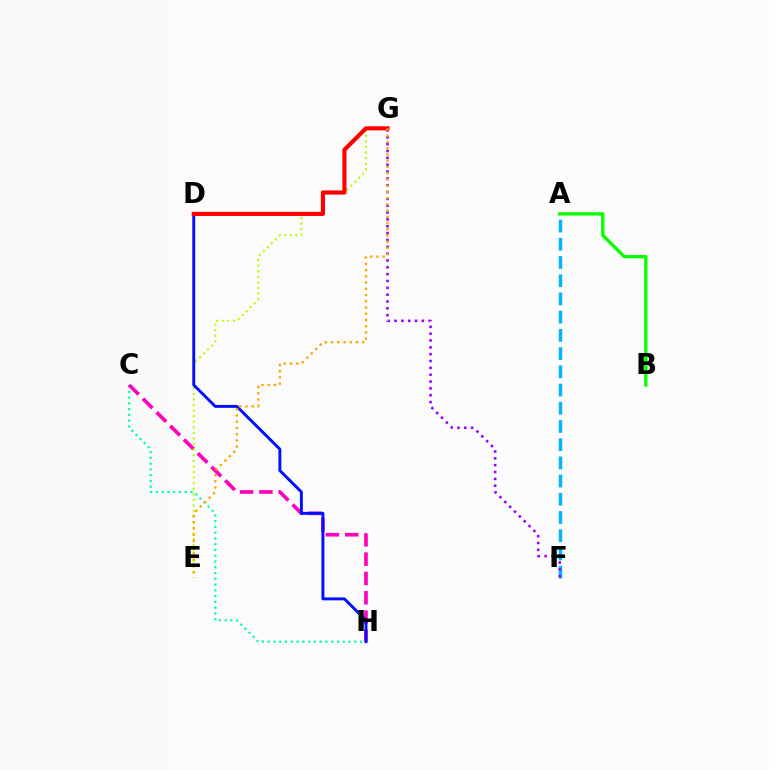{('C', 'H'): [{'color': '#00ff9d', 'line_style': 'dotted', 'thickness': 1.57}, {'color': '#ff00bd', 'line_style': 'dashed', 'thickness': 2.63}], ('A', 'F'): [{'color': '#00b5ff', 'line_style': 'dashed', 'thickness': 2.47}], ('A', 'B'): [{'color': '#08ff00', 'line_style': 'solid', 'thickness': 2.41}], ('F', 'G'): [{'color': '#9b00ff', 'line_style': 'dotted', 'thickness': 1.86}], ('E', 'G'): [{'color': '#b3ff00', 'line_style': 'dotted', 'thickness': 1.52}, {'color': '#ffa500', 'line_style': 'dotted', 'thickness': 1.69}], ('D', 'H'): [{'color': '#0010ff', 'line_style': 'solid', 'thickness': 2.1}], ('D', 'G'): [{'color': '#ff0000', 'line_style': 'solid', 'thickness': 2.98}]}